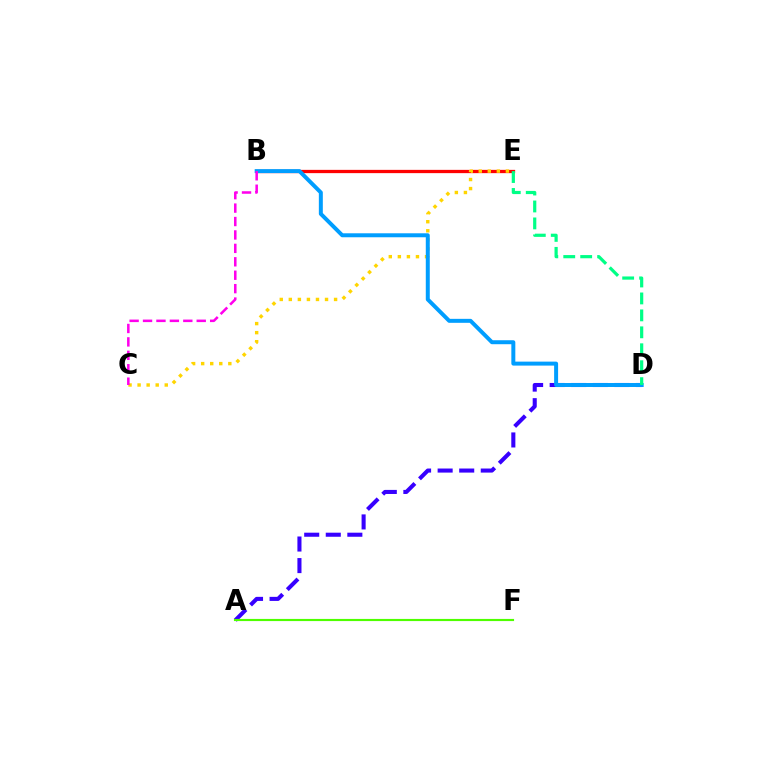{('B', 'E'): [{'color': '#ff0000', 'line_style': 'solid', 'thickness': 2.36}], ('A', 'D'): [{'color': '#3700ff', 'line_style': 'dashed', 'thickness': 2.93}], ('C', 'E'): [{'color': '#ffd500', 'line_style': 'dotted', 'thickness': 2.46}], ('A', 'F'): [{'color': '#4fff00', 'line_style': 'solid', 'thickness': 1.55}], ('B', 'D'): [{'color': '#009eff', 'line_style': 'solid', 'thickness': 2.86}], ('D', 'E'): [{'color': '#00ff86', 'line_style': 'dashed', 'thickness': 2.3}], ('B', 'C'): [{'color': '#ff00ed', 'line_style': 'dashed', 'thickness': 1.82}]}